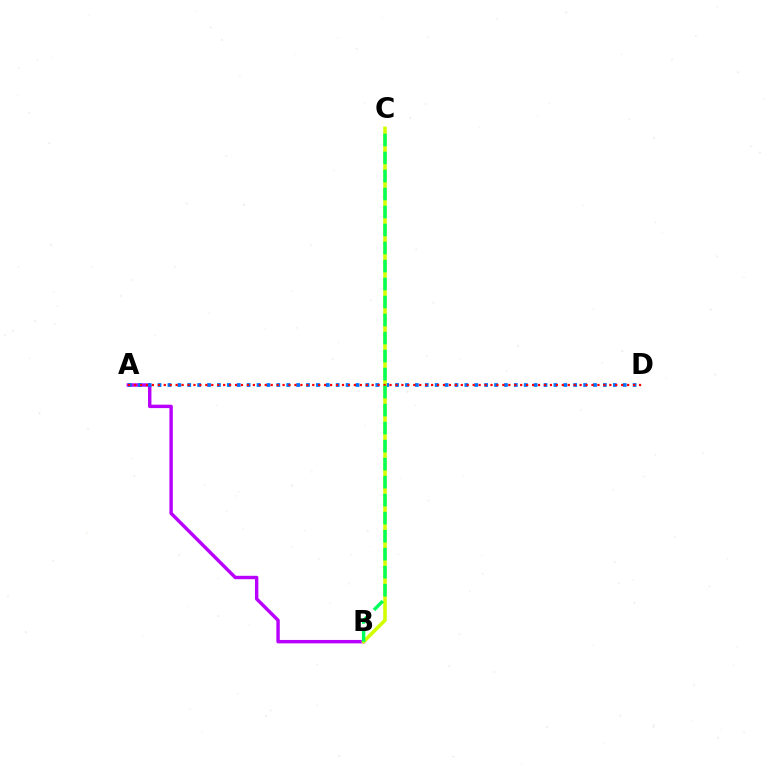{('A', 'B'): [{'color': '#b900ff', 'line_style': 'solid', 'thickness': 2.46}], ('A', 'D'): [{'color': '#0074ff', 'line_style': 'dotted', 'thickness': 2.69}, {'color': '#ff0000', 'line_style': 'dotted', 'thickness': 1.61}], ('B', 'C'): [{'color': '#d1ff00', 'line_style': 'solid', 'thickness': 2.58}, {'color': '#00ff5c', 'line_style': 'dashed', 'thickness': 2.45}]}